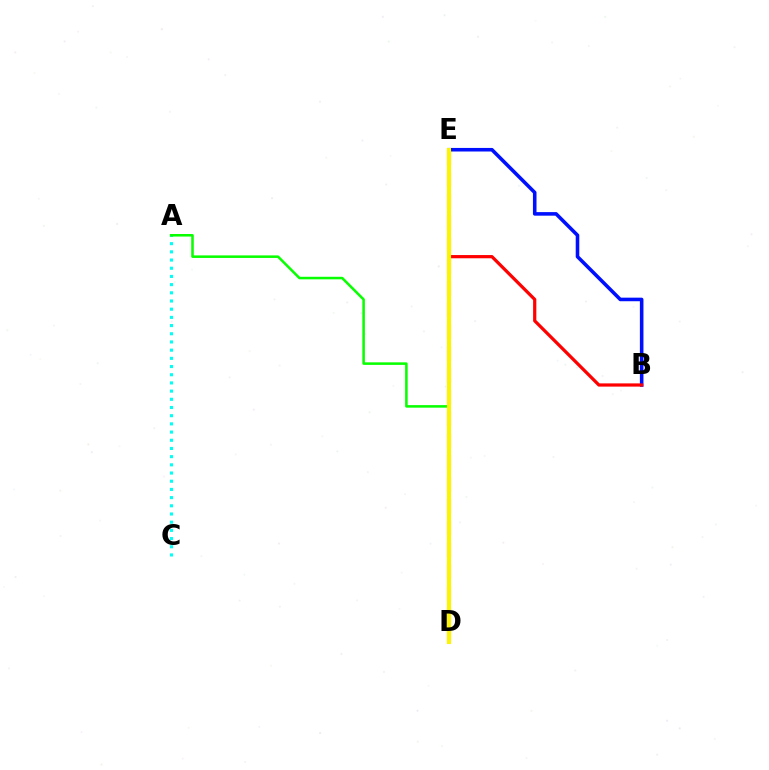{('A', 'C'): [{'color': '#00fff6', 'line_style': 'dotted', 'thickness': 2.23}], ('A', 'D'): [{'color': '#08ff00', 'line_style': 'solid', 'thickness': 1.83}], ('B', 'E'): [{'color': '#0010ff', 'line_style': 'solid', 'thickness': 2.57}, {'color': '#ff0000', 'line_style': 'solid', 'thickness': 2.32}], ('D', 'E'): [{'color': '#ee00ff', 'line_style': 'dashed', 'thickness': 2.96}, {'color': '#fcf500', 'line_style': 'solid', 'thickness': 2.97}]}